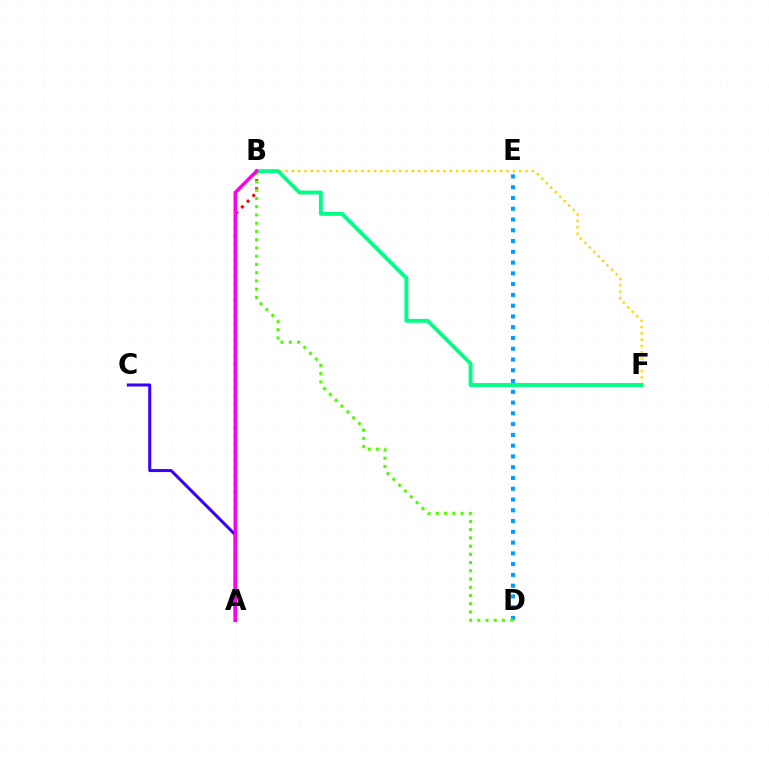{('B', 'F'): [{'color': '#ffd500', 'line_style': 'dotted', 'thickness': 1.72}, {'color': '#00ff86', 'line_style': 'solid', 'thickness': 2.79}], ('A', 'B'): [{'color': '#ff0000', 'line_style': 'dotted', 'thickness': 2.18}, {'color': '#ff00ed', 'line_style': 'solid', 'thickness': 2.54}], ('D', 'E'): [{'color': '#009eff', 'line_style': 'dotted', 'thickness': 2.93}], ('A', 'C'): [{'color': '#3700ff', 'line_style': 'solid', 'thickness': 2.16}], ('B', 'D'): [{'color': '#4fff00', 'line_style': 'dotted', 'thickness': 2.24}]}